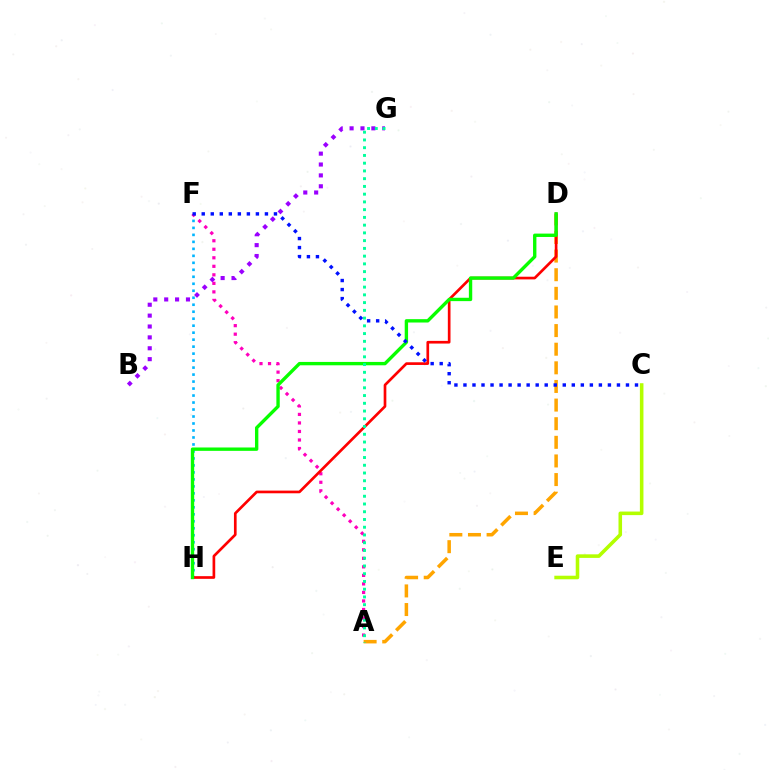{('C', 'E'): [{'color': '#b3ff00', 'line_style': 'solid', 'thickness': 2.57}], ('F', 'H'): [{'color': '#00b5ff', 'line_style': 'dotted', 'thickness': 1.9}], ('A', 'D'): [{'color': '#ffa500', 'line_style': 'dashed', 'thickness': 2.53}], ('B', 'G'): [{'color': '#9b00ff', 'line_style': 'dotted', 'thickness': 2.96}], ('A', 'F'): [{'color': '#ff00bd', 'line_style': 'dotted', 'thickness': 2.32}], ('D', 'H'): [{'color': '#ff0000', 'line_style': 'solid', 'thickness': 1.93}, {'color': '#08ff00', 'line_style': 'solid', 'thickness': 2.42}], ('A', 'G'): [{'color': '#00ff9d', 'line_style': 'dotted', 'thickness': 2.1}], ('C', 'F'): [{'color': '#0010ff', 'line_style': 'dotted', 'thickness': 2.45}]}